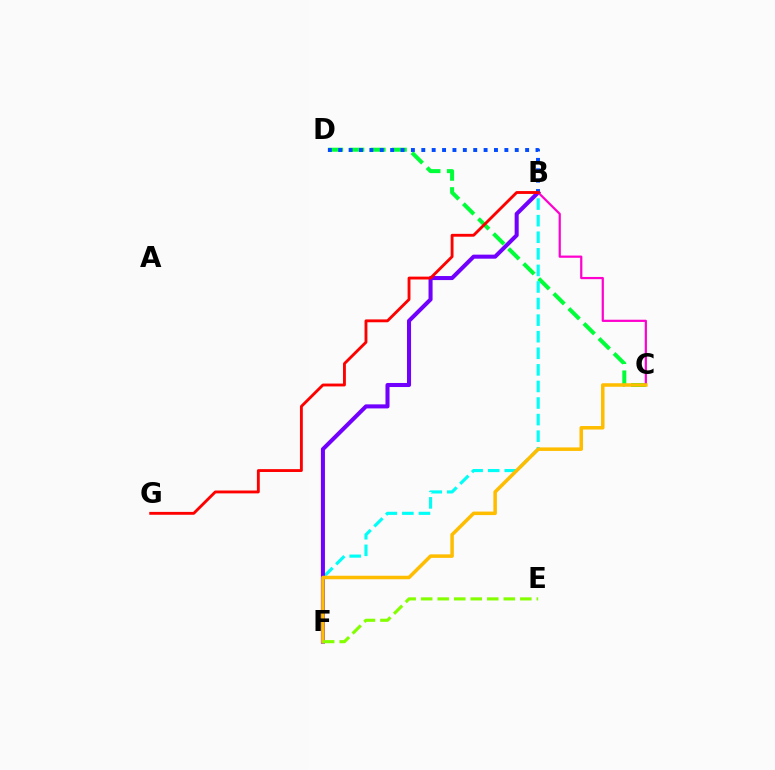{('C', 'D'): [{'color': '#00ff39', 'line_style': 'dashed', 'thickness': 2.89}], ('B', 'F'): [{'color': '#00fff6', 'line_style': 'dashed', 'thickness': 2.25}, {'color': '#7200ff', 'line_style': 'solid', 'thickness': 2.91}], ('B', 'C'): [{'color': '#ff00cf', 'line_style': 'solid', 'thickness': 1.6}], ('C', 'F'): [{'color': '#ffbd00', 'line_style': 'solid', 'thickness': 2.53}], ('E', 'F'): [{'color': '#84ff00', 'line_style': 'dashed', 'thickness': 2.24}], ('B', 'D'): [{'color': '#004bff', 'line_style': 'dotted', 'thickness': 2.82}], ('B', 'G'): [{'color': '#ff0000', 'line_style': 'solid', 'thickness': 2.06}]}